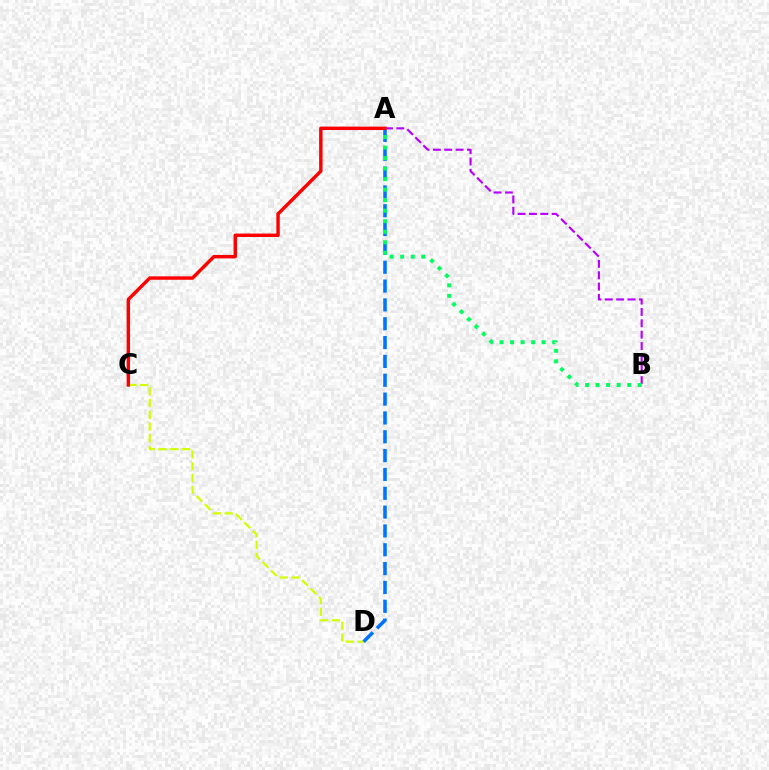{('C', 'D'): [{'color': '#d1ff00', 'line_style': 'dashed', 'thickness': 1.6}], ('A', 'D'): [{'color': '#0074ff', 'line_style': 'dashed', 'thickness': 2.56}], ('A', 'B'): [{'color': '#b900ff', 'line_style': 'dashed', 'thickness': 1.54}, {'color': '#00ff5c', 'line_style': 'dotted', 'thickness': 2.86}], ('A', 'C'): [{'color': '#ff0000', 'line_style': 'solid', 'thickness': 2.47}]}